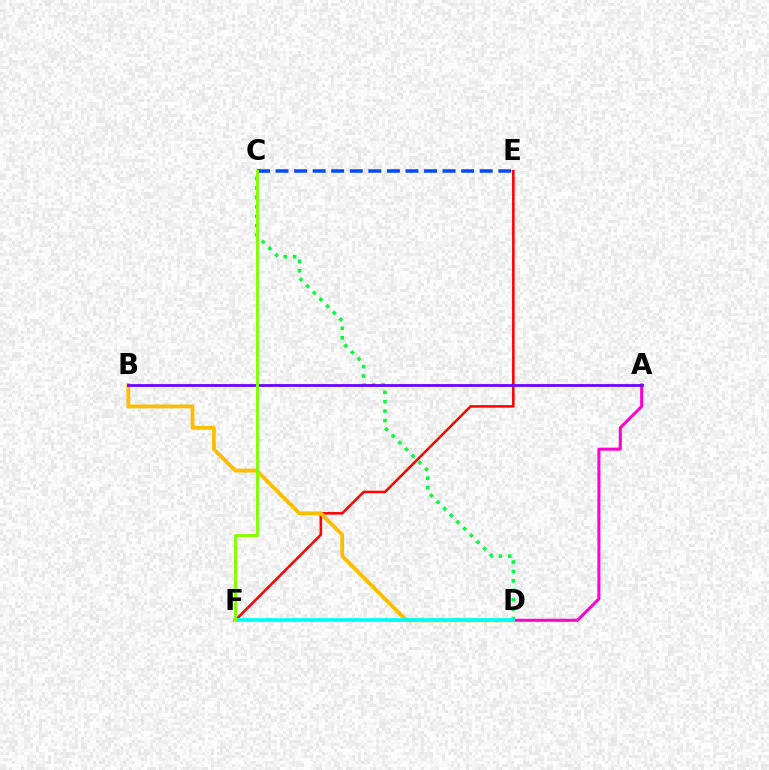{('E', 'F'): [{'color': '#ff0000', 'line_style': 'solid', 'thickness': 1.83}], ('C', 'D'): [{'color': '#00ff39', 'line_style': 'dotted', 'thickness': 2.56}], ('B', 'D'): [{'color': '#ffbd00', 'line_style': 'solid', 'thickness': 2.75}], ('A', 'D'): [{'color': '#ff00cf', 'line_style': 'solid', 'thickness': 2.18}], ('A', 'B'): [{'color': '#7200ff', 'line_style': 'solid', 'thickness': 2.01}], ('D', 'F'): [{'color': '#00fff6', 'line_style': 'solid', 'thickness': 2.71}], ('C', 'E'): [{'color': '#004bff', 'line_style': 'dashed', 'thickness': 2.52}], ('C', 'F'): [{'color': '#84ff00', 'line_style': 'solid', 'thickness': 2.1}]}